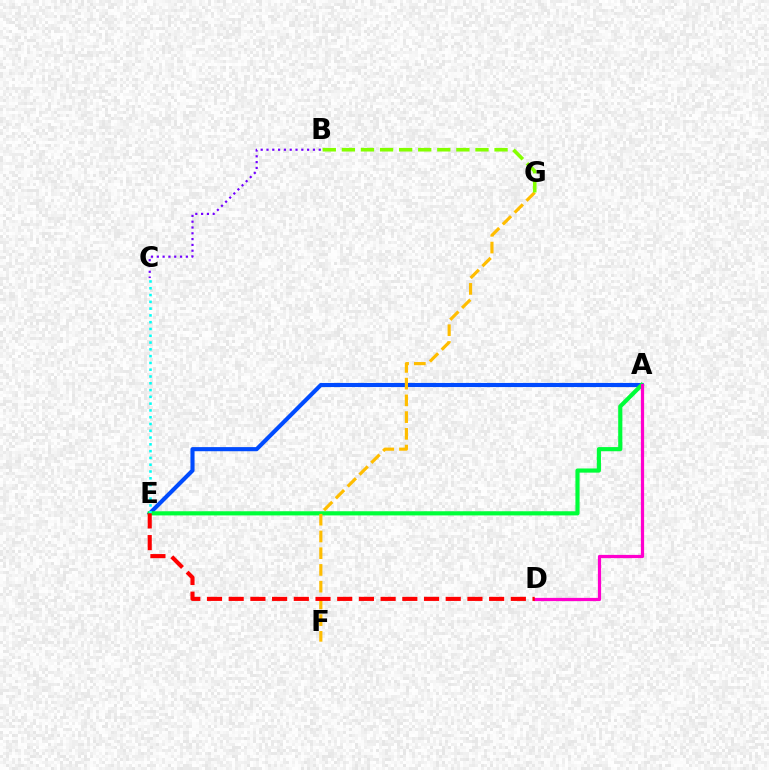{('A', 'E'): [{'color': '#004bff', 'line_style': 'solid', 'thickness': 2.96}, {'color': '#00ff39', 'line_style': 'solid', 'thickness': 2.99}], ('F', 'G'): [{'color': '#ffbd00', 'line_style': 'dashed', 'thickness': 2.27}], ('C', 'E'): [{'color': '#00fff6', 'line_style': 'dotted', 'thickness': 1.84}], ('A', 'D'): [{'color': '#ff00cf', 'line_style': 'solid', 'thickness': 2.32}], ('B', 'C'): [{'color': '#7200ff', 'line_style': 'dotted', 'thickness': 1.58}], ('B', 'G'): [{'color': '#84ff00', 'line_style': 'dashed', 'thickness': 2.59}], ('D', 'E'): [{'color': '#ff0000', 'line_style': 'dashed', 'thickness': 2.95}]}